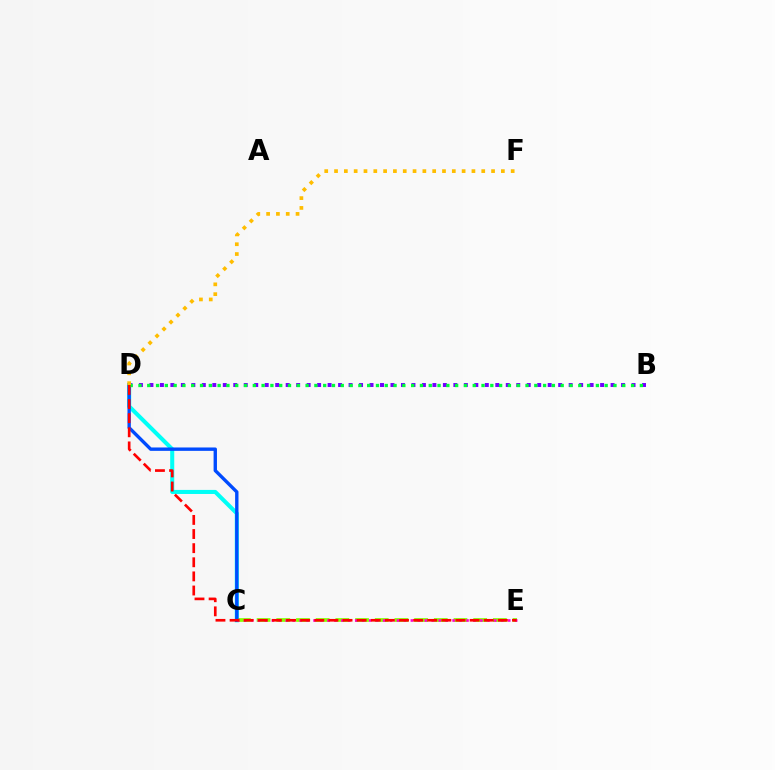{('B', 'D'): [{'color': '#7200ff', 'line_style': 'dotted', 'thickness': 2.85}, {'color': '#00ff39', 'line_style': 'dotted', 'thickness': 2.39}], ('C', 'D'): [{'color': '#00fff6', 'line_style': 'solid', 'thickness': 2.92}, {'color': '#004bff', 'line_style': 'solid', 'thickness': 2.43}], ('C', 'E'): [{'color': '#84ff00', 'line_style': 'dashed', 'thickness': 2.68}, {'color': '#ff00cf', 'line_style': 'dotted', 'thickness': 1.89}], ('D', 'F'): [{'color': '#ffbd00', 'line_style': 'dotted', 'thickness': 2.67}], ('D', 'E'): [{'color': '#ff0000', 'line_style': 'dashed', 'thickness': 1.92}]}